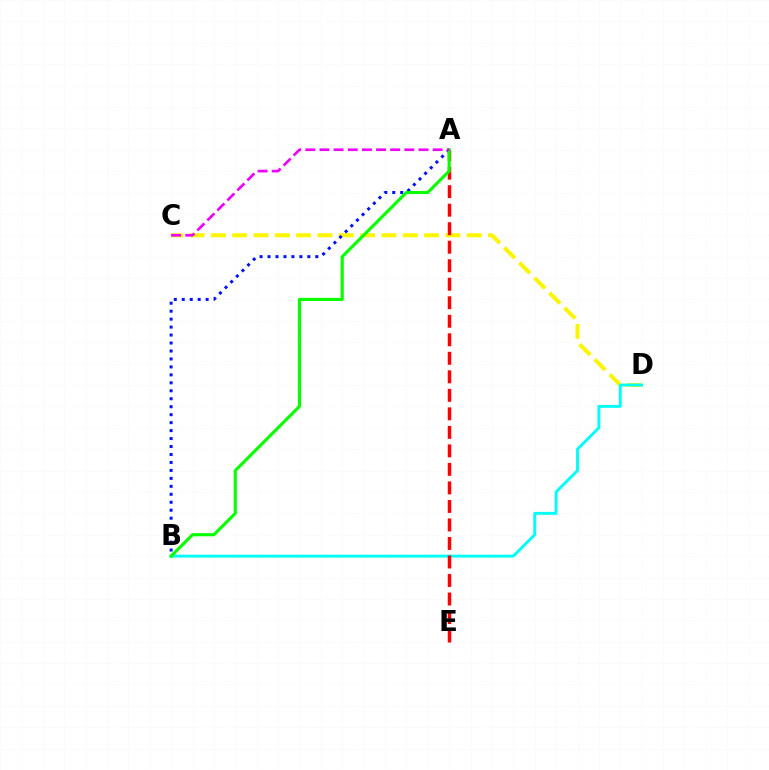{('C', 'D'): [{'color': '#fcf500', 'line_style': 'dashed', 'thickness': 2.9}], ('B', 'D'): [{'color': '#00fff6', 'line_style': 'solid', 'thickness': 2.09}], ('A', 'B'): [{'color': '#0010ff', 'line_style': 'dotted', 'thickness': 2.16}, {'color': '#08ff00', 'line_style': 'solid', 'thickness': 2.25}], ('A', 'E'): [{'color': '#ff0000', 'line_style': 'dashed', 'thickness': 2.52}], ('A', 'C'): [{'color': '#ee00ff', 'line_style': 'dashed', 'thickness': 1.92}]}